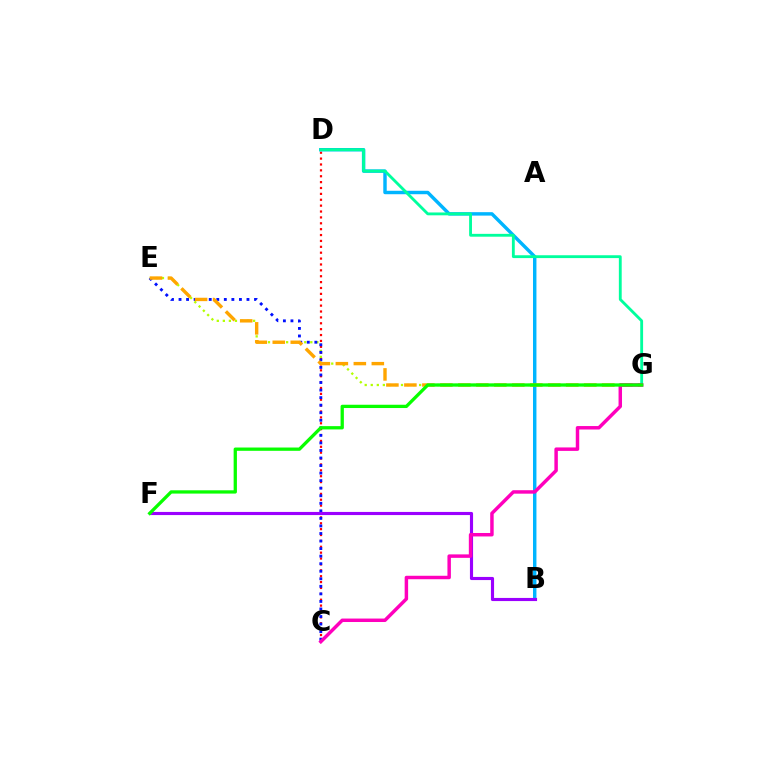{('C', 'D'): [{'color': '#ff0000', 'line_style': 'dotted', 'thickness': 1.6}], ('E', 'G'): [{'color': '#b3ff00', 'line_style': 'dotted', 'thickness': 1.64}, {'color': '#ffa500', 'line_style': 'dashed', 'thickness': 2.44}], ('C', 'E'): [{'color': '#0010ff', 'line_style': 'dotted', 'thickness': 2.05}], ('B', 'D'): [{'color': '#00b5ff', 'line_style': 'solid', 'thickness': 2.48}], ('B', 'F'): [{'color': '#9b00ff', 'line_style': 'solid', 'thickness': 2.26}], ('D', 'G'): [{'color': '#00ff9d', 'line_style': 'solid', 'thickness': 2.05}], ('C', 'G'): [{'color': '#ff00bd', 'line_style': 'solid', 'thickness': 2.49}], ('F', 'G'): [{'color': '#08ff00', 'line_style': 'solid', 'thickness': 2.37}]}